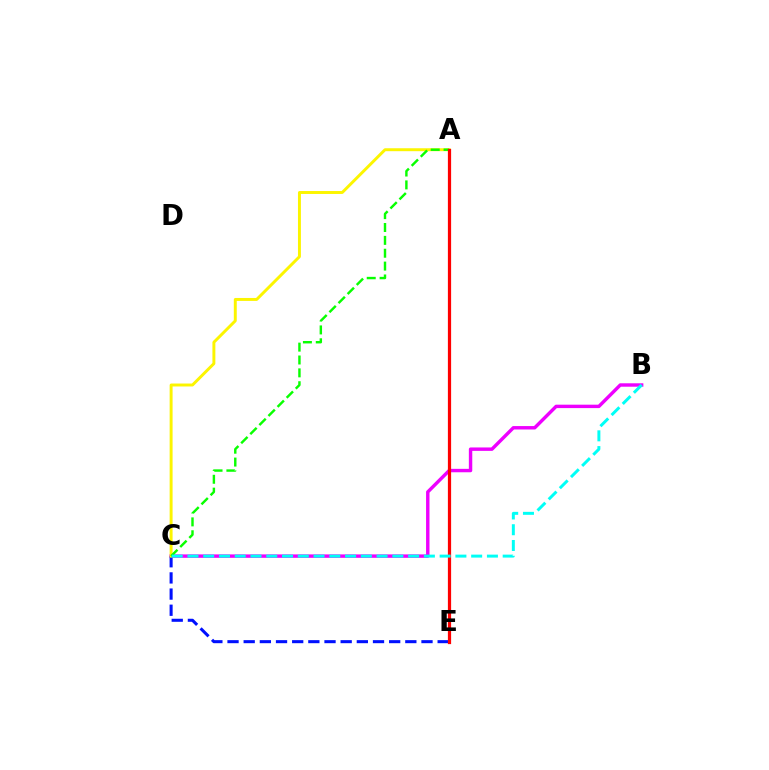{('B', 'C'): [{'color': '#ee00ff', 'line_style': 'solid', 'thickness': 2.46}, {'color': '#00fff6', 'line_style': 'dashed', 'thickness': 2.14}], ('C', 'E'): [{'color': '#0010ff', 'line_style': 'dashed', 'thickness': 2.2}], ('A', 'C'): [{'color': '#fcf500', 'line_style': 'solid', 'thickness': 2.12}, {'color': '#08ff00', 'line_style': 'dashed', 'thickness': 1.75}], ('A', 'E'): [{'color': '#ff0000', 'line_style': 'solid', 'thickness': 2.32}]}